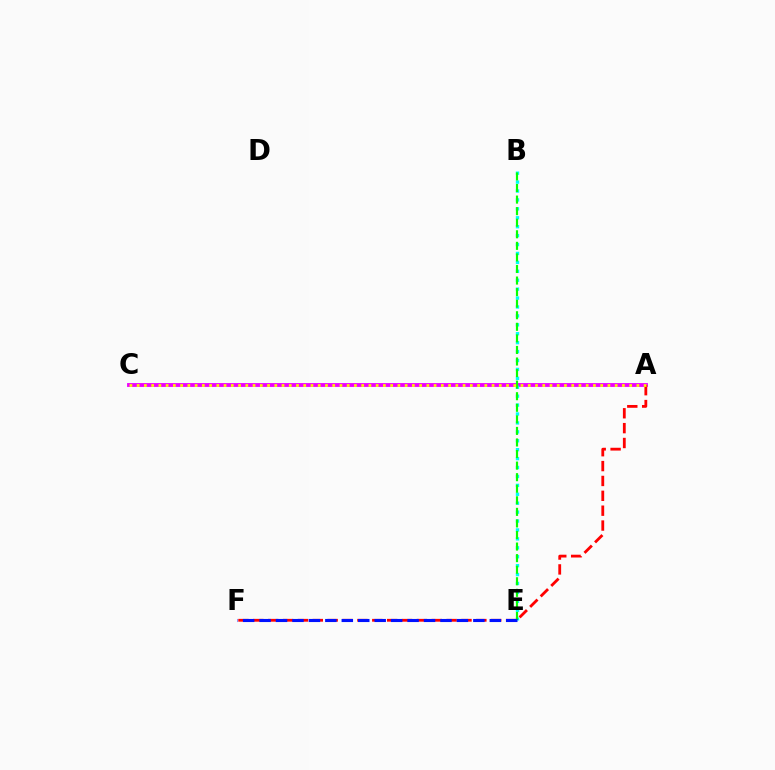{('A', 'C'): [{'color': '#ee00ff', 'line_style': 'solid', 'thickness': 2.77}, {'color': '#fcf500', 'line_style': 'dotted', 'thickness': 1.97}], ('B', 'E'): [{'color': '#00fff6', 'line_style': 'dotted', 'thickness': 2.42}, {'color': '#08ff00', 'line_style': 'dashed', 'thickness': 1.57}], ('A', 'F'): [{'color': '#ff0000', 'line_style': 'dashed', 'thickness': 2.02}], ('E', 'F'): [{'color': '#0010ff', 'line_style': 'dashed', 'thickness': 2.23}]}